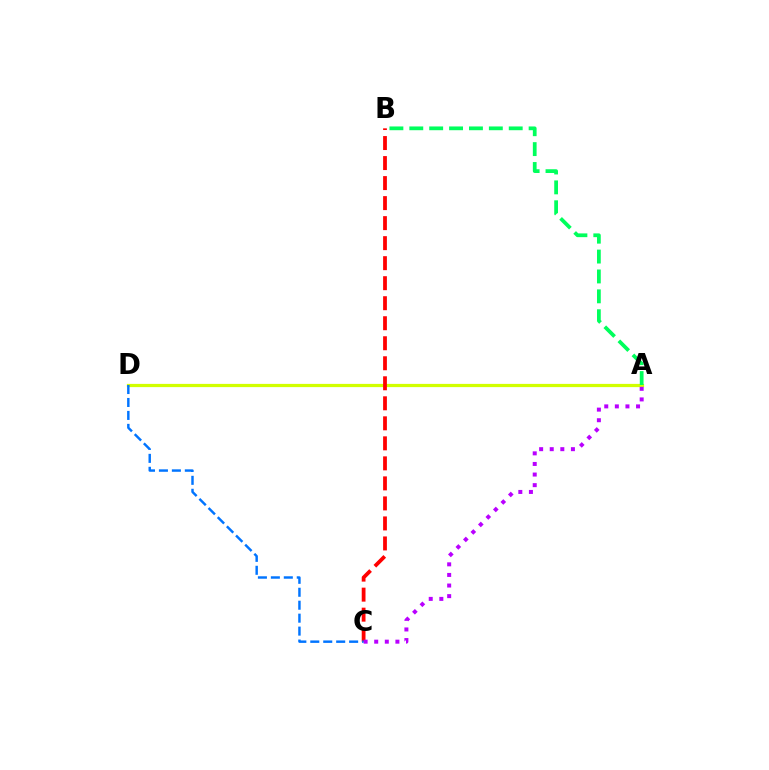{('A', 'D'): [{'color': '#d1ff00', 'line_style': 'solid', 'thickness': 2.32}], ('B', 'C'): [{'color': '#ff0000', 'line_style': 'dashed', 'thickness': 2.72}], ('A', 'B'): [{'color': '#00ff5c', 'line_style': 'dashed', 'thickness': 2.7}], ('A', 'C'): [{'color': '#b900ff', 'line_style': 'dotted', 'thickness': 2.88}], ('C', 'D'): [{'color': '#0074ff', 'line_style': 'dashed', 'thickness': 1.76}]}